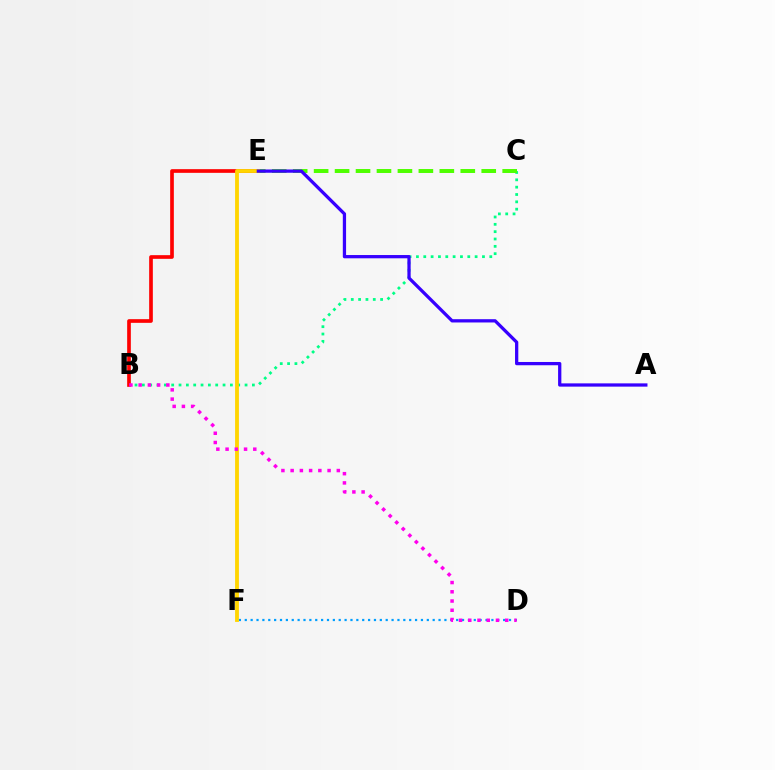{('B', 'C'): [{'color': '#00ff86', 'line_style': 'dotted', 'thickness': 1.99}], ('B', 'E'): [{'color': '#ff0000', 'line_style': 'solid', 'thickness': 2.64}], ('D', 'F'): [{'color': '#009eff', 'line_style': 'dotted', 'thickness': 1.6}], ('C', 'E'): [{'color': '#4fff00', 'line_style': 'dashed', 'thickness': 2.85}], ('E', 'F'): [{'color': '#ffd500', 'line_style': 'solid', 'thickness': 2.76}], ('A', 'E'): [{'color': '#3700ff', 'line_style': 'solid', 'thickness': 2.35}], ('B', 'D'): [{'color': '#ff00ed', 'line_style': 'dotted', 'thickness': 2.51}]}